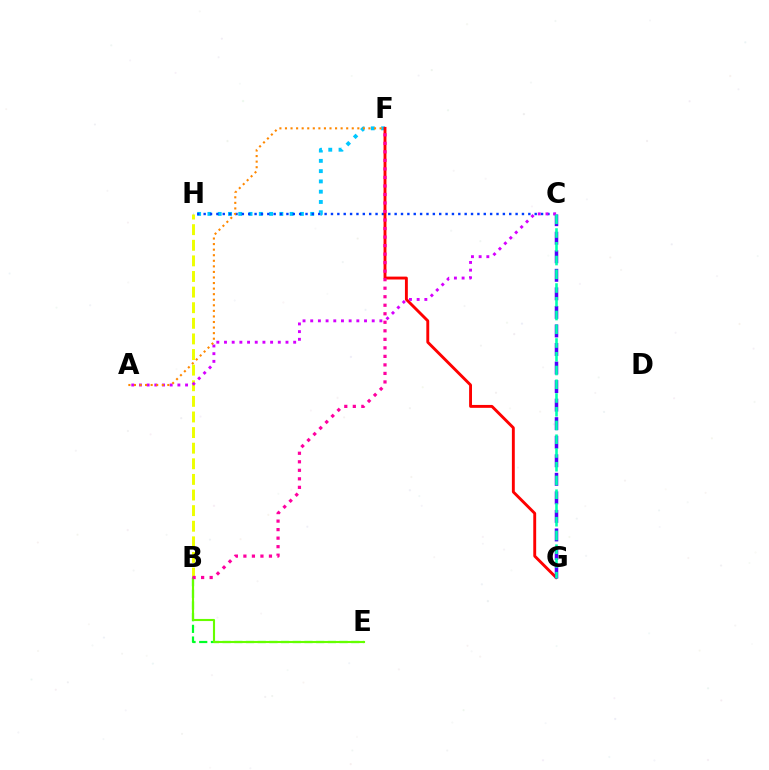{('B', 'H'): [{'color': '#eeff00', 'line_style': 'dashed', 'thickness': 2.12}], ('F', 'H'): [{'color': '#00c7ff', 'line_style': 'dotted', 'thickness': 2.79}], ('C', 'H'): [{'color': '#003fff', 'line_style': 'dotted', 'thickness': 1.73}], ('F', 'G'): [{'color': '#ff0000', 'line_style': 'solid', 'thickness': 2.08}], ('B', 'E'): [{'color': '#00ff27', 'line_style': 'dashed', 'thickness': 1.59}, {'color': '#66ff00', 'line_style': 'solid', 'thickness': 1.52}], ('C', 'G'): [{'color': '#4f00ff', 'line_style': 'dashed', 'thickness': 2.52}, {'color': '#00ffaf', 'line_style': 'dashed', 'thickness': 1.87}], ('A', 'C'): [{'color': '#d600ff', 'line_style': 'dotted', 'thickness': 2.09}], ('A', 'F'): [{'color': '#ff8800', 'line_style': 'dotted', 'thickness': 1.51}], ('B', 'F'): [{'color': '#ff00a0', 'line_style': 'dotted', 'thickness': 2.32}]}